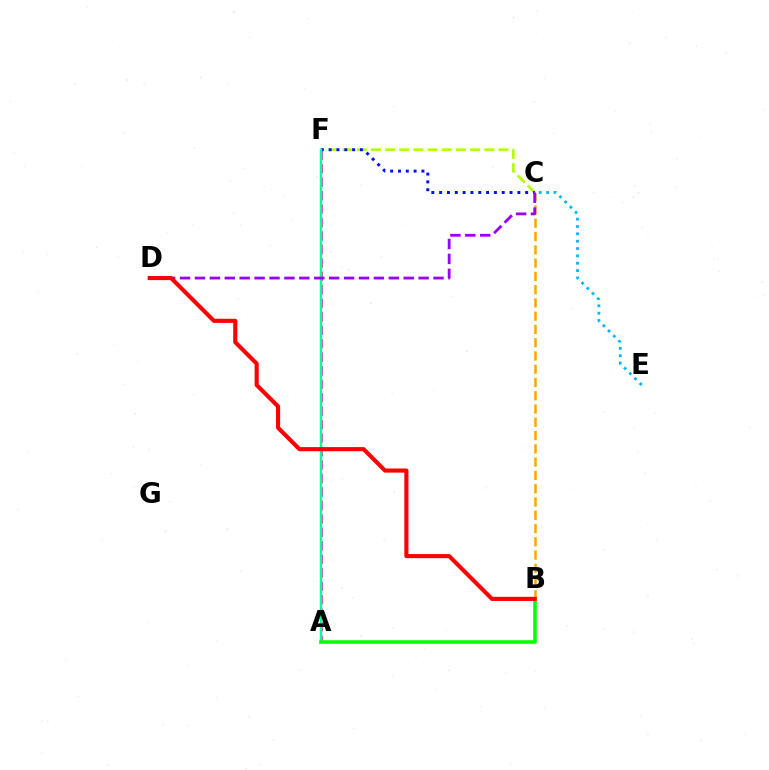{('A', 'F'): [{'color': '#ff00bd', 'line_style': 'dashed', 'thickness': 1.83}, {'color': '#00ff9d', 'line_style': 'solid', 'thickness': 1.74}], ('C', 'F'): [{'color': '#b3ff00', 'line_style': 'dashed', 'thickness': 1.92}, {'color': '#0010ff', 'line_style': 'dotted', 'thickness': 2.12}], ('B', 'C'): [{'color': '#ffa500', 'line_style': 'dashed', 'thickness': 1.8}], ('A', 'B'): [{'color': '#08ff00', 'line_style': 'solid', 'thickness': 2.57}], ('C', 'D'): [{'color': '#9b00ff', 'line_style': 'dashed', 'thickness': 2.03}], ('C', 'E'): [{'color': '#00b5ff', 'line_style': 'dotted', 'thickness': 2.0}], ('B', 'D'): [{'color': '#ff0000', 'line_style': 'solid', 'thickness': 2.96}]}